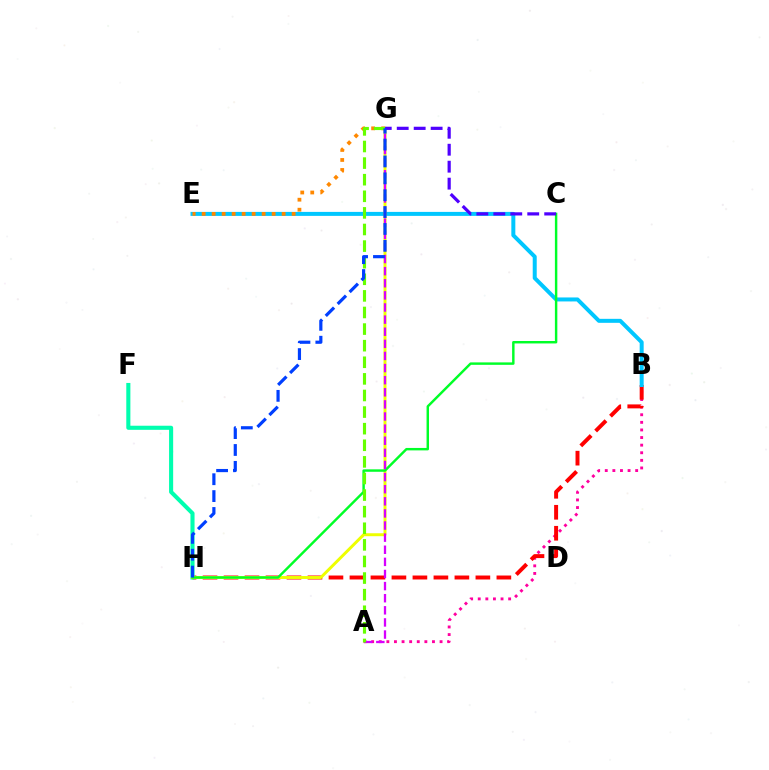{('A', 'B'): [{'color': '#ff00a0', 'line_style': 'dotted', 'thickness': 2.07}], ('B', 'H'): [{'color': '#ff0000', 'line_style': 'dashed', 'thickness': 2.85}], ('B', 'E'): [{'color': '#00c7ff', 'line_style': 'solid', 'thickness': 2.87}], ('F', 'H'): [{'color': '#00ffaf', 'line_style': 'solid', 'thickness': 2.95}], ('G', 'H'): [{'color': '#eeff00', 'line_style': 'solid', 'thickness': 2.13}, {'color': '#003fff', 'line_style': 'dashed', 'thickness': 2.29}], ('E', 'G'): [{'color': '#ff8800', 'line_style': 'dotted', 'thickness': 2.72}], ('C', 'H'): [{'color': '#00ff27', 'line_style': 'solid', 'thickness': 1.76}], ('A', 'G'): [{'color': '#d600ff', 'line_style': 'dashed', 'thickness': 1.65}, {'color': '#66ff00', 'line_style': 'dashed', 'thickness': 2.25}], ('C', 'G'): [{'color': '#4f00ff', 'line_style': 'dashed', 'thickness': 2.3}]}